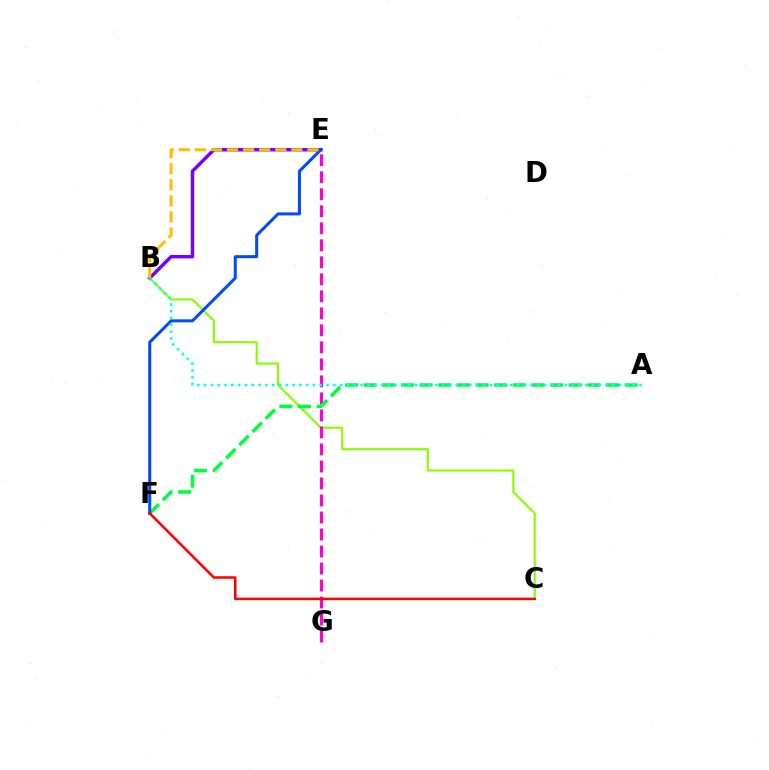{('B', 'C'): [{'color': '#84ff00', 'line_style': 'solid', 'thickness': 1.53}], ('B', 'E'): [{'color': '#7200ff', 'line_style': 'solid', 'thickness': 2.48}, {'color': '#ffbd00', 'line_style': 'dashed', 'thickness': 2.18}], ('E', 'G'): [{'color': '#ff00cf', 'line_style': 'dashed', 'thickness': 2.31}], ('A', 'F'): [{'color': '#00ff39', 'line_style': 'dashed', 'thickness': 2.53}], ('E', 'F'): [{'color': '#004bff', 'line_style': 'solid', 'thickness': 2.18}], ('A', 'B'): [{'color': '#00fff6', 'line_style': 'dotted', 'thickness': 1.85}], ('C', 'F'): [{'color': '#ff0000', 'line_style': 'solid', 'thickness': 1.82}]}